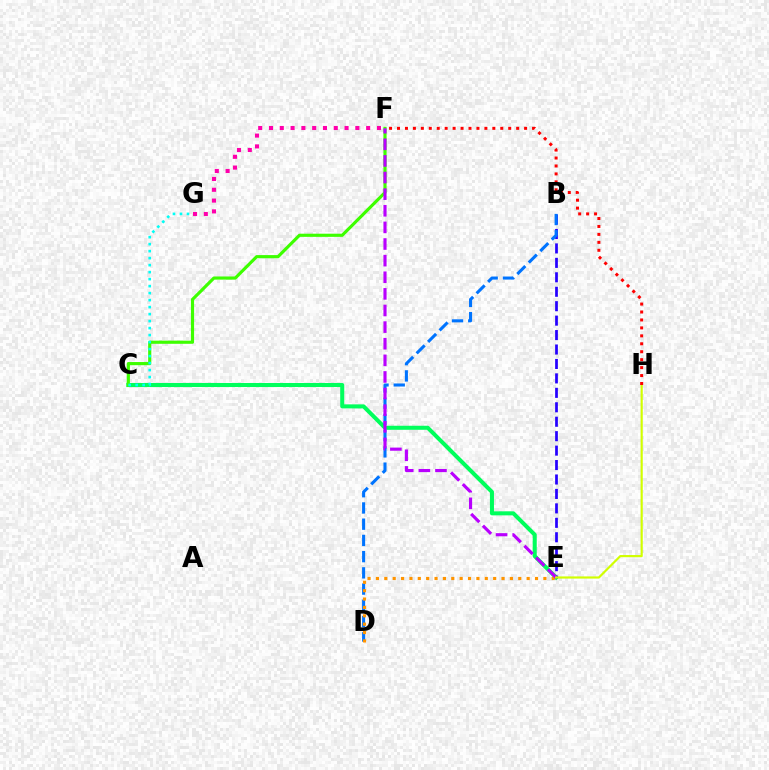{('C', 'E'): [{'color': '#00ff5c', 'line_style': 'solid', 'thickness': 2.91}], ('B', 'E'): [{'color': '#2500ff', 'line_style': 'dashed', 'thickness': 1.96}], ('C', 'F'): [{'color': '#3dff00', 'line_style': 'solid', 'thickness': 2.27}], ('B', 'D'): [{'color': '#0074ff', 'line_style': 'dashed', 'thickness': 2.2}], ('D', 'E'): [{'color': '#ff9400', 'line_style': 'dotted', 'thickness': 2.27}], ('E', 'F'): [{'color': '#b900ff', 'line_style': 'dashed', 'thickness': 2.26}], ('E', 'H'): [{'color': '#d1ff00', 'line_style': 'solid', 'thickness': 1.56}], ('F', 'G'): [{'color': '#ff00ac', 'line_style': 'dotted', 'thickness': 2.93}], ('C', 'G'): [{'color': '#00fff6', 'line_style': 'dotted', 'thickness': 1.9}], ('F', 'H'): [{'color': '#ff0000', 'line_style': 'dotted', 'thickness': 2.16}]}